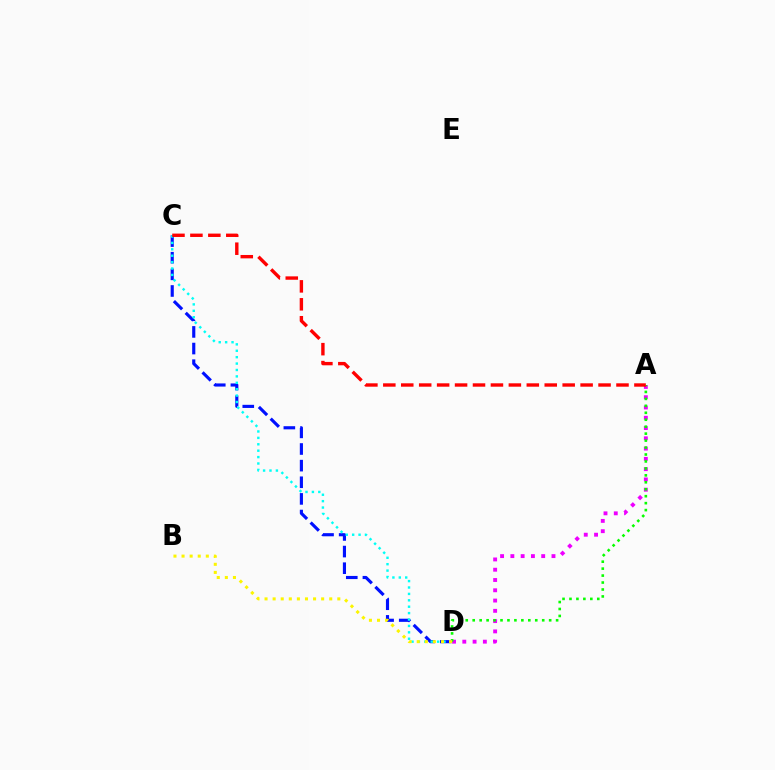{('A', 'D'): [{'color': '#ee00ff', 'line_style': 'dotted', 'thickness': 2.79}, {'color': '#08ff00', 'line_style': 'dotted', 'thickness': 1.89}], ('C', 'D'): [{'color': '#0010ff', 'line_style': 'dashed', 'thickness': 2.26}, {'color': '#00fff6', 'line_style': 'dotted', 'thickness': 1.74}], ('B', 'D'): [{'color': '#fcf500', 'line_style': 'dotted', 'thickness': 2.2}], ('A', 'C'): [{'color': '#ff0000', 'line_style': 'dashed', 'thickness': 2.44}]}